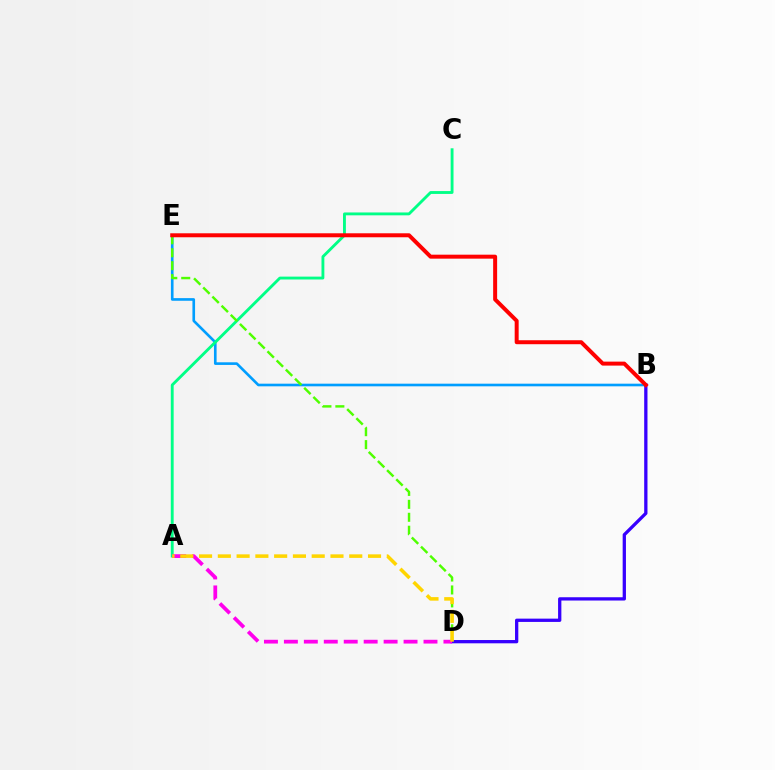{('B', 'E'): [{'color': '#009eff', 'line_style': 'solid', 'thickness': 1.9}, {'color': '#ff0000', 'line_style': 'solid', 'thickness': 2.86}], ('A', 'C'): [{'color': '#00ff86', 'line_style': 'solid', 'thickness': 2.06}], ('D', 'E'): [{'color': '#4fff00', 'line_style': 'dashed', 'thickness': 1.76}], ('B', 'D'): [{'color': '#3700ff', 'line_style': 'solid', 'thickness': 2.37}], ('A', 'D'): [{'color': '#ff00ed', 'line_style': 'dashed', 'thickness': 2.71}, {'color': '#ffd500', 'line_style': 'dashed', 'thickness': 2.55}]}